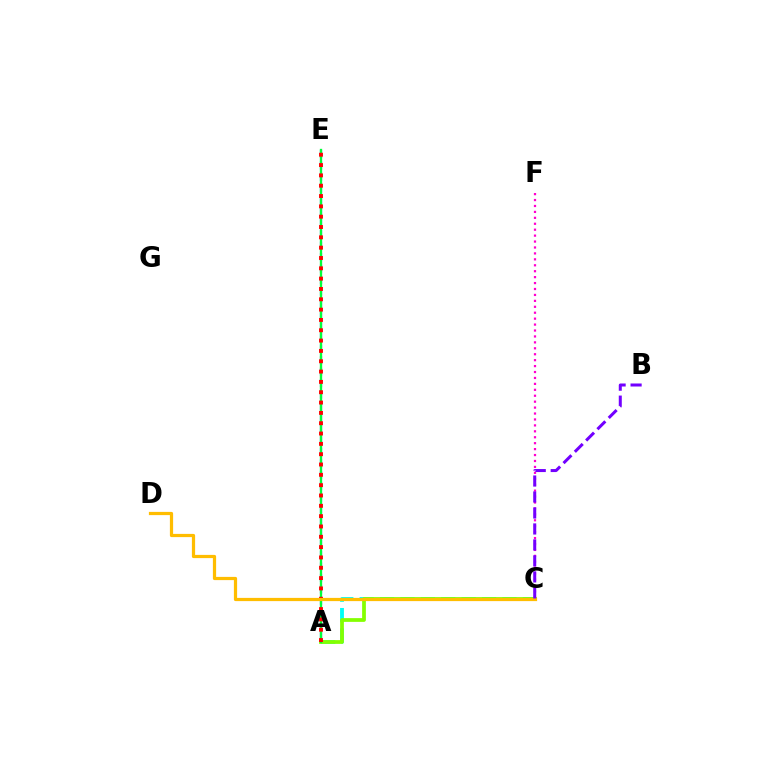{('A', 'E'): [{'color': '#004bff', 'line_style': 'dashed', 'thickness': 1.56}, {'color': '#00ff39', 'line_style': 'solid', 'thickness': 1.67}, {'color': '#ff0000', 'line_style': 'dotted', 'thickness': 2.81}], ('A', 'C'): [{'color': '#00fff6', 'line_style': 'dashed', 'thickness': 2.77}, {'color': '#84ff00', 'line_style': 'solid', 'thickness': 2.7}], ('C', 'F'): [{'color': '#ff00cf', 'line_style': 'dotted', 'thickness': 1.61}], ('C', 'D'): [{'color': '#ffbd00', 'line_style': 'solid', 'thickness': 2.32}], ('B', 'C'): [{'color': '#7200ff', 'line_style': 'dashed', 'thickness': 2.17}]}